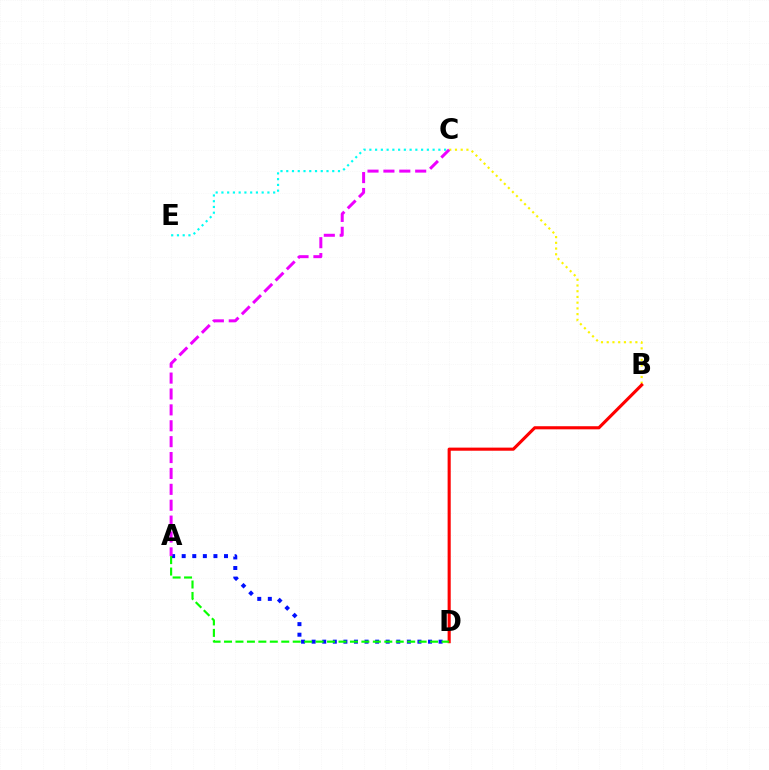{('B', 'C'): [{'color': '#fcf500', 'line_style': 'dotted', 'thickness': 1.56}], ('B', 'D'): [{'color': '#ff0000', 'line_style': 'solid', 'thickness': 2.24}], ('C', 'E'): [{'color': '#00fff6', 'line_style': 'dotted', 'thickness': 1.56}], ('A', 'D'): [{'color': '#0010ff', 'line_style': 'dotted', 'thickness': 2.87}, {'color': '#08ff00', 'line_style': 'dashed', 'thickness': 1.56}], ('A', 'C'): [{'color': '#ee00ff', 'line_style': 'dashed', 'thickness': 2.16}]}